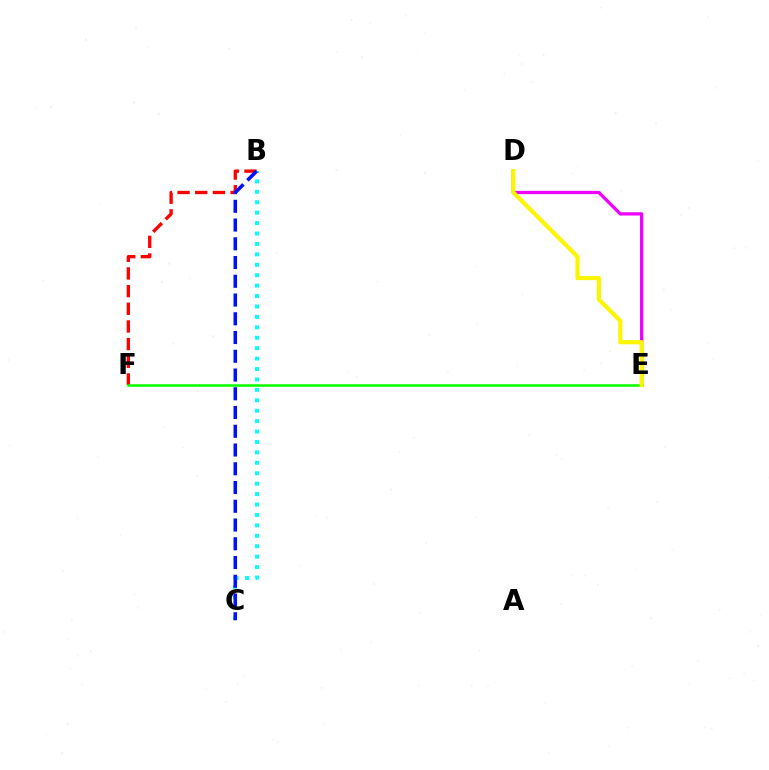{('B', 'C'): [{'color': '#00fff6', 'line_style': 'dotted', 'thickness': 2.83}, {'color': '#0010ff', 'line_style': 'dashed', 'thickness': 2.55}], ('D', 'E'): [{'color': '#ee00ff', 'line_style': 'solid', 'thickness': 2.36}, {'color': '#fcf500', 'line_style': 'solid', 'thickness': 2.99}], ('B', 'F'): [{'color': '#ff0000', 'line_style': 'dashed', 'thickness': 2.4}], ('E', 'F'): [{'color': '#08ff00', 'line_style': 'solid', 'thickness': 1.83}]}